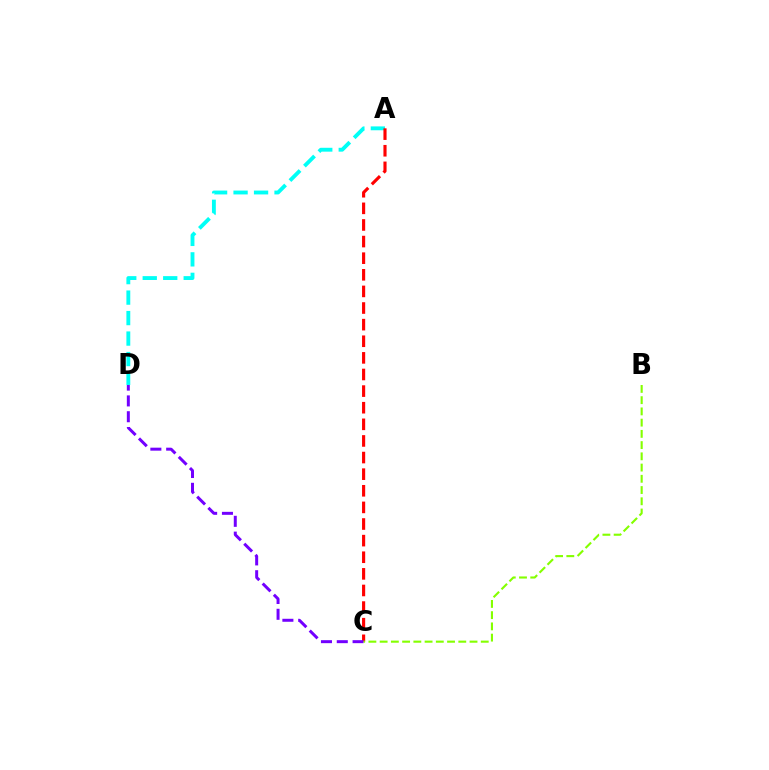{('A', 'D'): [{'color': '#00fff6', 'line_style': 'dashed', 'thickness': 2.78}], ('A', 'C'): [{'color': '#ff0000', 'line_style': 'dashed', 'thickness': 2.26}], ('C', 'D'): [{'color': '#7200ff', 'line_style': 'dashed', 'thickness': 2.15}], ('B', 'C'): [{'color': '#84ff00', 'line_style': 'dashed', 'thickness': 1.53}]}